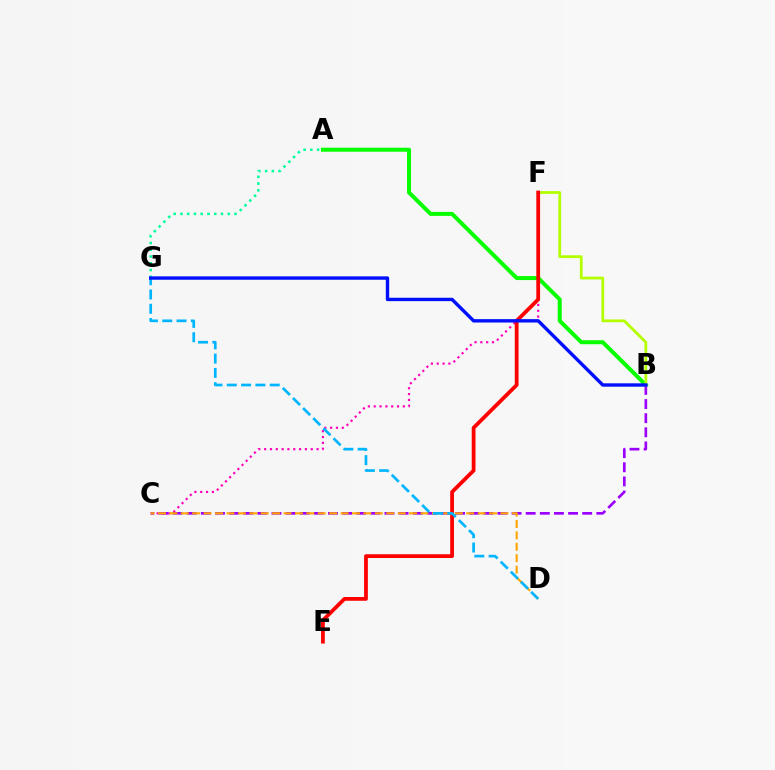{('A', 'B'): [{'color': '#08ff00', 'line_style': 'solid', 'thickness': 2.88}], ('A', 'G'): [{'color': '#00ff9d', 'line_style': 'dotted', 'thickness': 1.84}], ('C', 'F'): [{'color': '#ff00bd', 'line_style': 'dotted', 'thickness': 1.58}], ('B', 'C'): [{'color': '#9b00ff', 'line_style': 'dashed', 'thickness': 1.92}], ('C', 'D'): [{'color': '#ffa500', 'line_style': 'dashed', 'thickness': 1.55}], ('B', 'F'): [{'color': '#b3ff00', 'line_style': 'solid', 'thickness': 2.0}], ('E', 'F'): [{'color': '#ff0000', 'line_style': 'solid', 'thickness': 2.72}], ('D', 'G'): [{'color': '#00b5ff', 'line_style': 'dashed', 'thickness': 1.94}], ('B', 'G'): [{'color': '#0010ff', 'line_style': 'solid', 'thickness': 2.44}]}